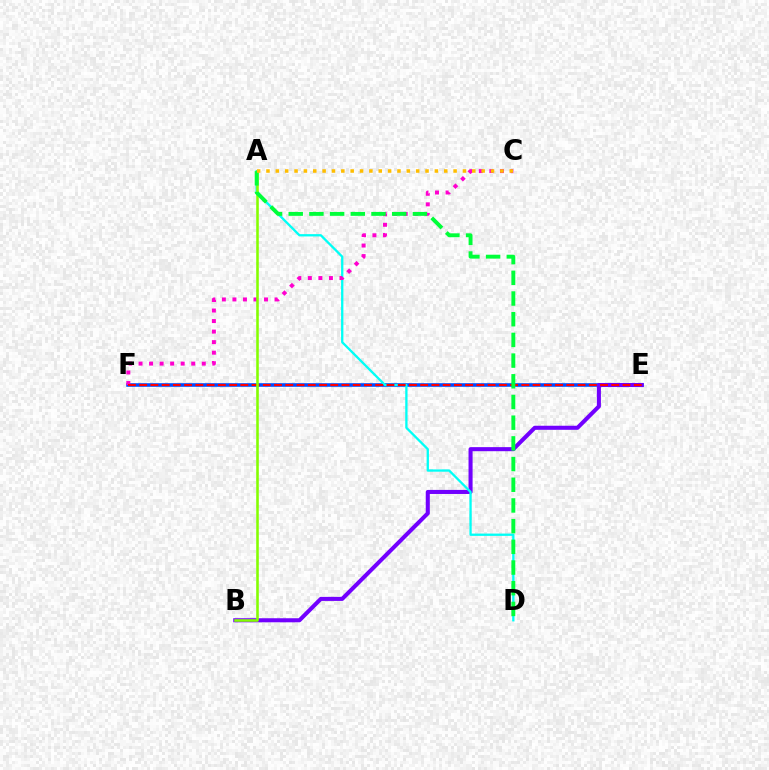{('E', 'F'): [{'color': '#004bff', 'line_style': 'solid', 'thickness': 2.57}, {'color': '#ff0000', 'line_style': 'dashed', 'thickness': 1.53}], ('B', 'E'): [{'color': '#7200ff', 'line_style': 'solid', 'thickness': 2.92}], ('A', 'D'): [{'color': '#00fff6', 'line_style': 'solid', 'thickness': 1.66}, {'color': '#00ff39', 'line_style': 'dashed', 'thickness': 2.81}], ('C', 'F'): [{'color': '#ff00cf', 'line_style': 'dotted', 'thickness': 2.86}], ('A', 'B'): [{'color': '#84ff00', 'line_style': 'solid', 'thickness': 1.85}], ('A', 'C'): [{'color': '#ffbd00', 'line_style': 'dotted', 'thickness': 2.54}]}